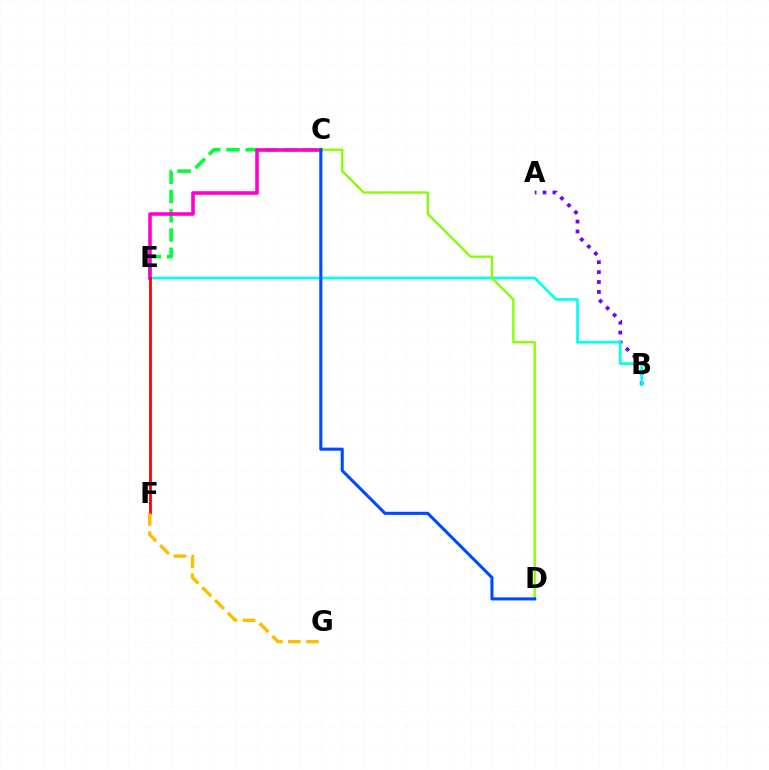{('C', 'E'): [{'color': '#00ff39', 'line_style': 'dashed', 'thickness': 2.61}, {'color': '#ff00cf', 'line_style': 'solid', 'thickness': 2.59}], ('A', 'B'): [{'color': '#7200ff', 'line_style': 'dotted', 'thickness': 2.69}], ('B', 'E'): [{'color': '#00fff6', 'line_style': 'solid', 'thickness': 1.92}], ('E', 'F'): [{'color': '#ff0000', 'line_style': 'solid', 'thickness': 2.0}], ('C', 'D'): [{'color': '#84ff00', 'line_style': 'solid', 'thickness': 1.65}, {'color': '#004bff', 'line_style': 'solid', 'thickness': 2.22}], ('F', 'G'): [{'color': '#ffbd00', 'line_style': 'dashed', 'thickness': 2.45}]}